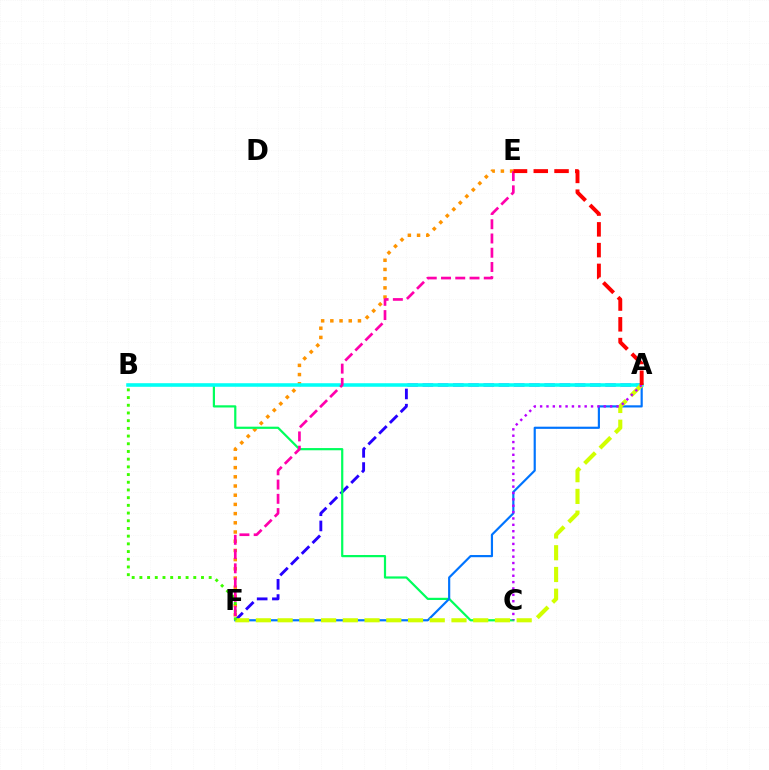{('A', 'F'): [{'color': '#2500ff', 'line_style': 'dashed', 'thickness': 2.07}, {'color': '#0074ff', 'line_style': 'solid', 'thickness': 1.57}, {'color': '#d1ff00', 'line_style': 'dashed', 'thickness': 2.95}], ('E', 'F'): [{'color': '#ff9400', 'line_style': 'dotted', 'thickness': 2.5}, {'color': '#ff00ac', 'line_style': 'dashed', 'thickness': 1.94}], ('B', 'C'): [{'color': '#00ff5c', 'line_style': 'solid', 'thickness': 1.59}], ('A', 'B'): [{'color': '#00fff6', 'line_style': 'solid', 'thickness': 2.55}], ('B', 'F'): [{'color': '#3dff00', 'line_style': 'dotted', 'thickness': 2.09}], ('A', 'C'): [{'color': '#b900ff', 'line_style': 'dotted', 'thickness': 1.73}], ('A', 'E'): [{'color': '#ff0000', 'line_style': 'dashed', 'thickness': 2.82}]}